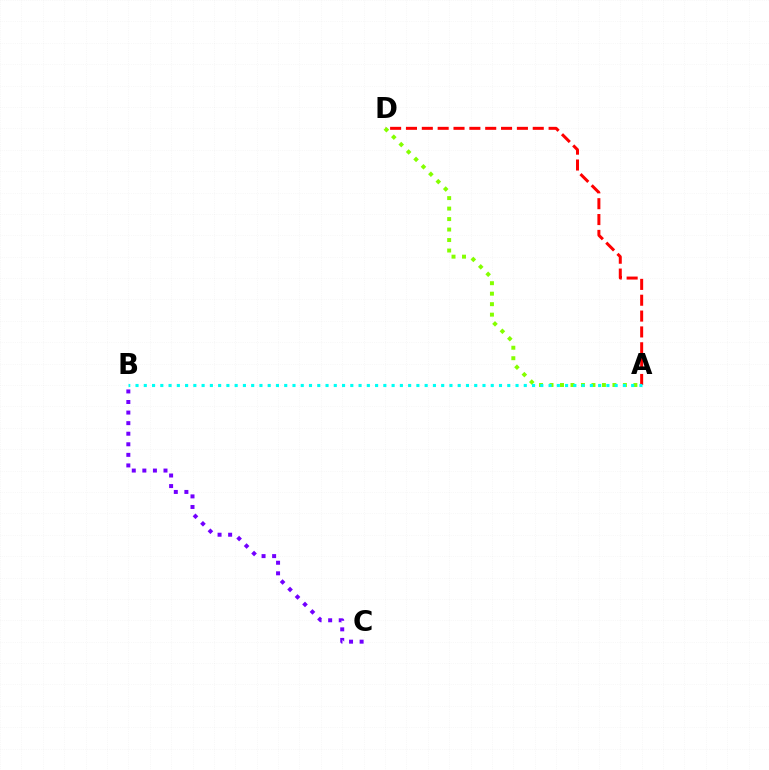{('A', 'D'): [{'color': '#ff0000', 'line_style': 'dashed', 'thickness': 2.15}, {'color': '#84ff00', 'line_style': 'dotted', 'thickness': 2.85}], ('B', 'C'): [{'color': '#7200ff', 'line_style': 'dotted', 'thickness': 2.87}], ('A', 'B'): [{'color': '#00fff6', 'line_style': 'dotted', 'thickness': 2.24}]}